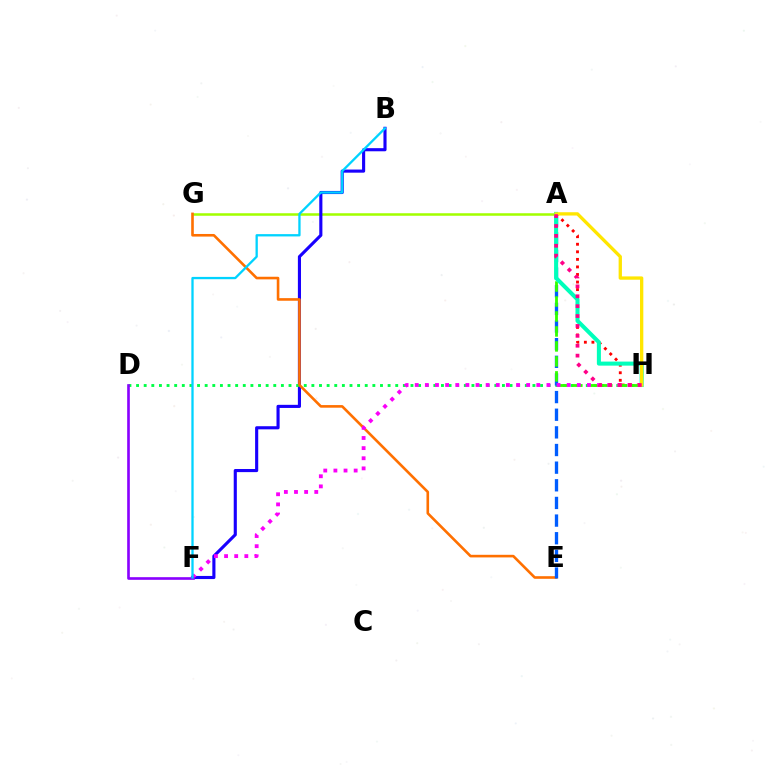{('A', 'G'): [{'color': '#a2ff00', 'line_style': 'solid', 'thickness': 1.81}], ('B', 'F'): [{'color': '#1900ff', 'line_style': 'solid', 'thickness': 2.25}, {'color': '#00d3ff', 'line_style': 'solid', 'thickness': 1.66}], ('A', 'H'): [{'color': '#ff0000', 'line_style': 'dotted', 'thickness': 2.05}, {'color': '#31ff00', 'line_style': 'dashed', 'thickness': 2.04}, {'color': '#00ffbb', 'line_style': 'solid', 'thickness': 2.92}, {'color': '#ffe600', 'line_style': 'solid', 'thickness': 2.38}, {'color': '#ff0088', 'line_style': 'dotted', 'thickness': 2.69}], ('D', 'H'): [{'color': '#00ff45', 'line_style': 'dotted', 'thickness': 2.07}], ('E', 'G'): [{'color': '#ff7000', 'line_style': 'solid', 'thickness': 1.88}], ('A', 'E'): [{'color': '#005dff', 'line_style': 'dashed', 'thickness': 2.4}], ('F', 'H'): [{'color': '#fa00f9', 'line_style': 'dotted', 'thickness': 2.75}], ('D', 'F'): [{'color': '#8a00ff', 'line_style': 'solid', 'thickness': 1.9}]}